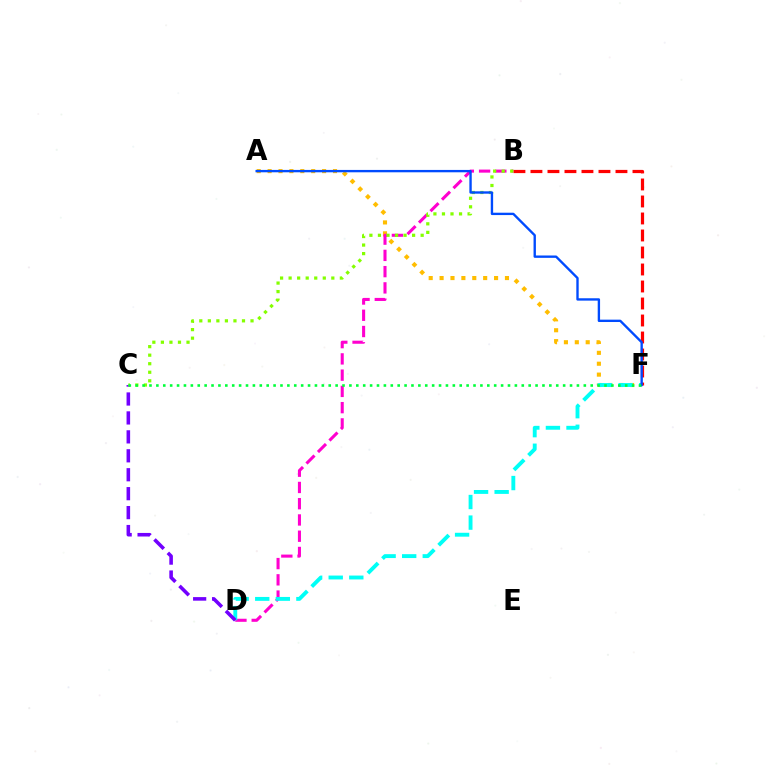{('A', 'F'): [{'color': '#ffbd00', 'line_style': 'dotted', 'thickness': 2.96}, {'color': '#004bff', 'line_style': 'solid', 'thickness': 1.7}], ('B', 'D'): [{'color': '#ff00cf', 'line_style': 'dashed', 'thickness': 2.21}], ('D', 'F'): [{'color': '#00fff6', 'line_style': 'dashed', 'thickness': 2.8}], ('C', 'D'): [{'color': '#7200ff', 'line_style': 'dashed', 'thickness': 2.57}], ('B', 'F'): [{'color': '#ff0000', 'line_style': 'dashed', 'thickness': 2.31}], ('B', 'C'): [{'color': '#84ff00', 'line_style': 'dotted', 'thickness': 2.32}], ('C', 'F'): [{'color': '#00ff39', 'line_style': 'dotted', 'thickness': 1.87}]}